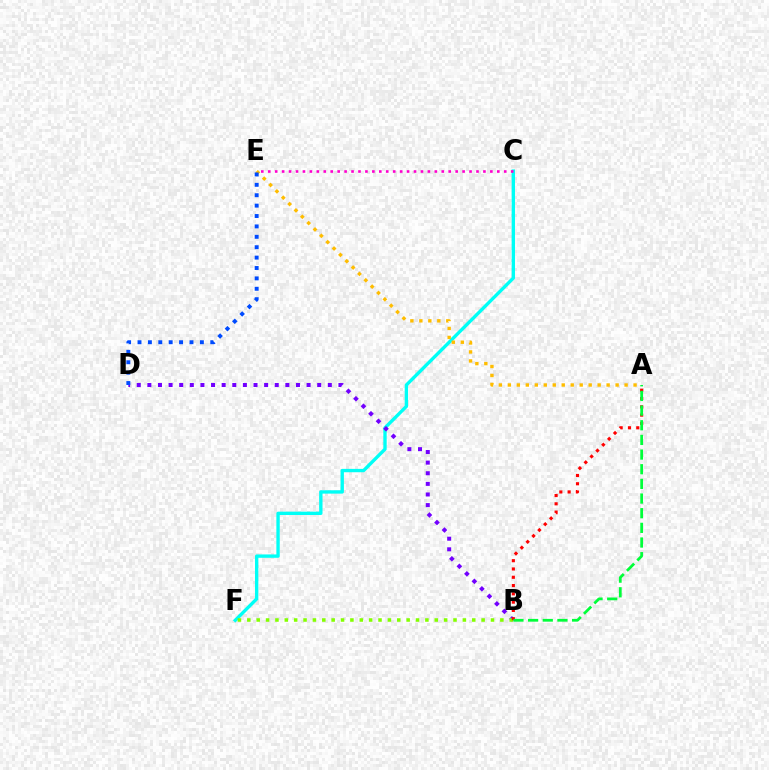{('C', 'F'): [{'color': '#00fff6', 'line_style': 'solid', 'thickness': 2.42}], ('A', 'E'): [{'color': '#ffbd00', 'line_style': 'dotted', 'thickness': 2.44}], ('B', 'D'): [{'color': '#7200ff', 'line_style': 'dotted', 'thickness': 2.88}], ('B', 'F'): [{'color': '#84ff00', 'line_style': 'dotted', 'thickness': 2.55}], ('A', 'B'): [{'color': '#ff0000', 'line_style': 'dotted', 'thickness': 2.25}, {'color': '#00ff39', 'line_style': 'dashed', 'thickness': 1.99}], ('C', 'E'): [{'color': '#ff00cf', 'line_style': 'dotted', 'thickness': 1.89}], ('D', 'E'): [{'color': '#004bff', 'line_style': 'dotted', 'thickness': 2.82}]}